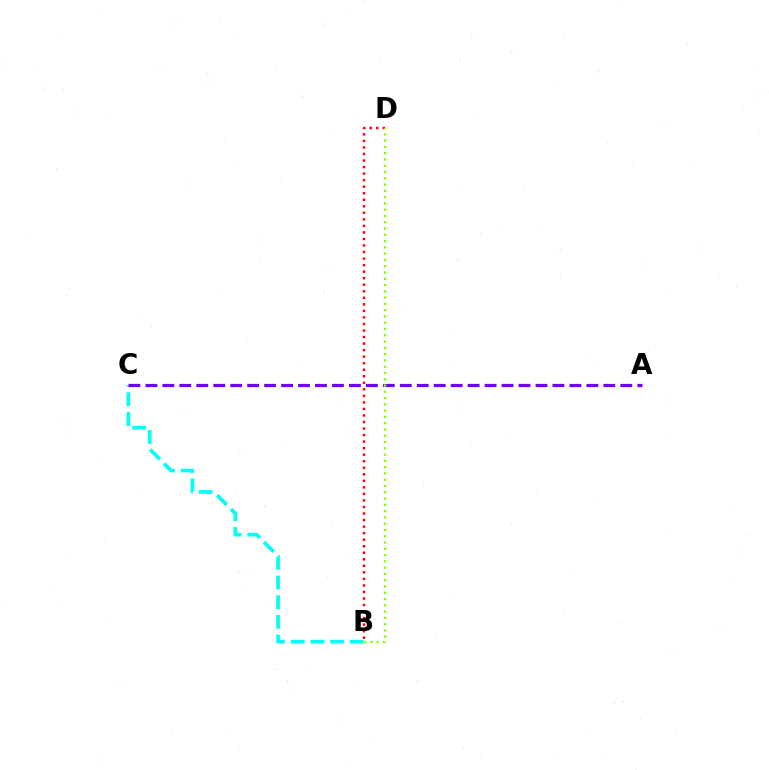{('B', 'C'): [{'color': '#00fff6', 'line_style': 'dashed', 'thickness': 2.68}], ('B', 'D'): [{'color': '#ff0000', 'line_style': 'dotted', 'thickness': 1.78}, {'color': '#84ff00', 'line_style': 'dotted', 'thickness': 1.71}], ('A', 'C'): [{'color': '#7200ff', 'line_style': 'dashed', 'thickness': 2.3}]}